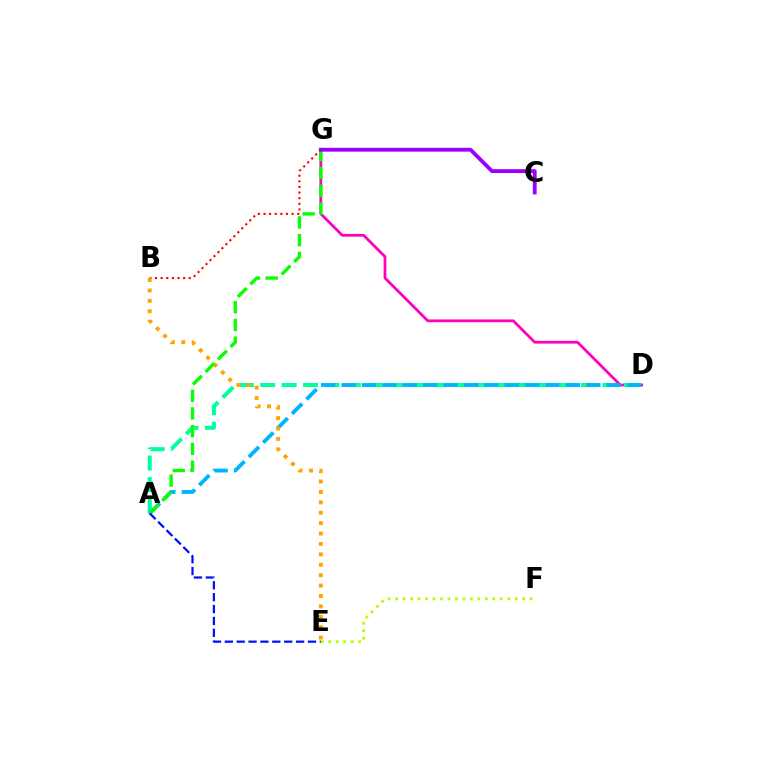{('D', 'G'): [{'color': '#ff00bd', 'line_style': 'solid', 'thickness': 2.0}], ('A', 'D'): [{'color': '#00ff9d', 'line_style': 'dashed', 'thickness': 2.9}, {'color': '#00b5ff', 'line_style': 'dashed', 'thickness': 2.77}], ('B', 'G'): [{'color': '#ff0000', 'line_style': 'dotted', 'thickness': 1.53}], ('B', 'E'): [{'color': '#ffa500', 'line_style': 'dotted', 'thickness': 2.83}], ('A', 'G'): [{'color': '#08ff00', 'line_style': 'dashed', 'thickness': 2.41}], ('A', 'E'): [{'color': '#0010ff', 'line_style': 'dashed', 'thickness': 1.61}], ('C', 'G'): [{'color': '#9b00ff', 'line_style': 'solid', 'thickness': 2.76}], ('E', 'F'): [{'color': '#b3ff00', 'line_style': 'dotted', 'thickness': 2.03}]}